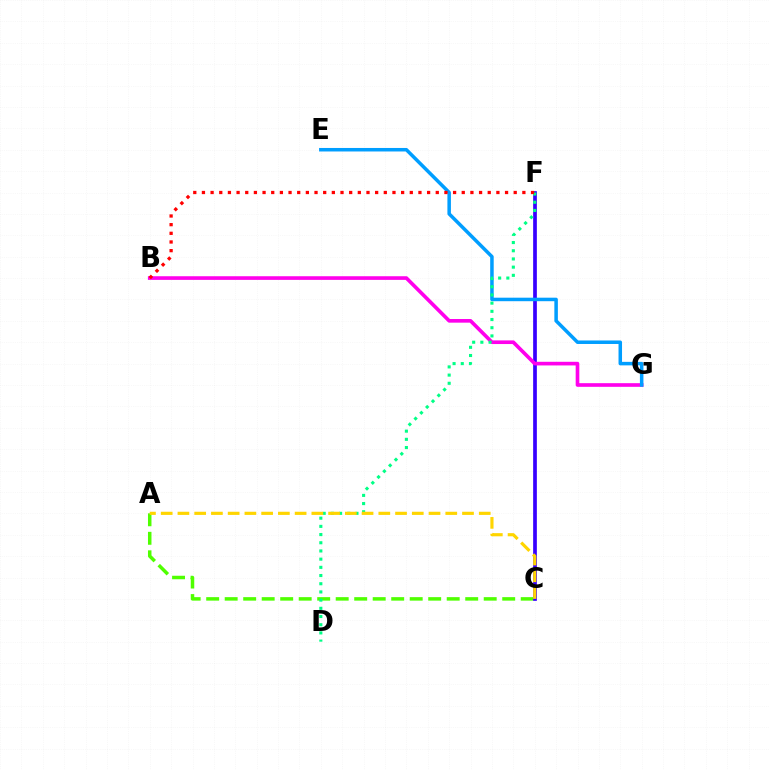{('A', 'C'): [{'color': '#4fff00', 'line_style': 'dashed', 'thickness': 2.51}, {'color': '#ffd500', 'line_style': 'dashed', 'thickness': 2.27}], ('C', 'F'): [{'color': '#3700ff', 'line_style': 'solid', 'thickness': 2.67}], ('B', 'G'): [{'color': '#ff00ed', 'line_style': 'solid', 'thickness': 2.62}], ('E', 'G'): [{'color': '#009eff', 'line_style': 'solid', 'thickness': 2.53}], ('D', 'F'): [{'color': '#00ff86', 'line_style': 'dotted', 'thickness': 2.23}], ('B', 'F'): [{'color': '#ff0000', 'line_style': 'dotted', 'thickness': 2.35}]}